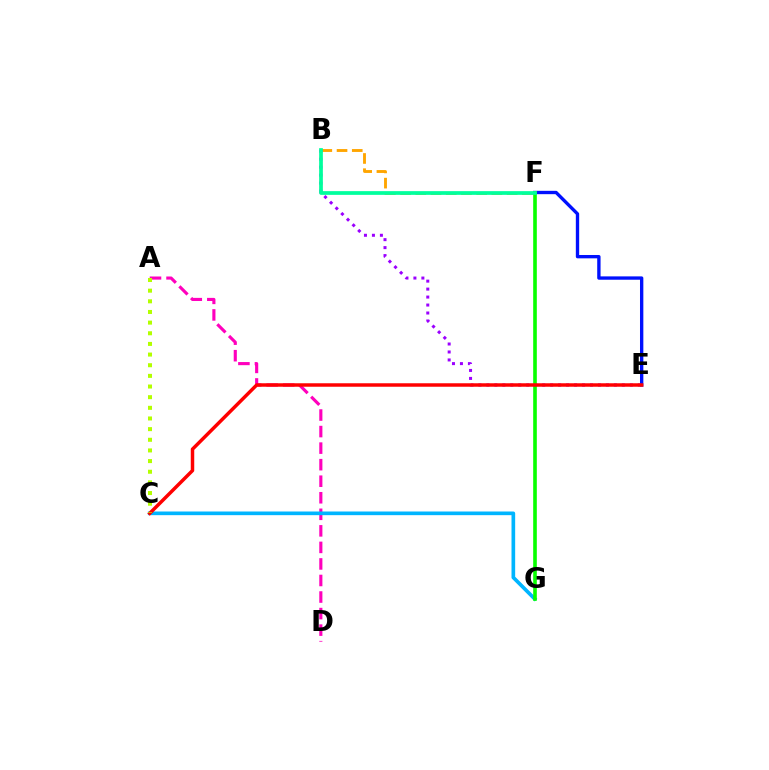{('E', 'F'): [{'color': '#0010ff', 'line_style': 'solid', 'thickness': 2.41}], ('A', 'D'): [{'color': '#ff00bd', 'line_style': 'dashed', 'thickness': 2.25}], ('B', 'F'): [{'color': '#ffa500', 'line_style': 'dashed', 'thickness': 2.07}, {'color': '#00ff9d', 'line_style': 'solid', 'thickness': 2.68}], ('C', 'G'): [{'color': '#00b5ff', 'line_style': 'solid', 'thickness': 2.64}], ('B', 'E'): [{'color': '#9b00ff', 'line_style': 'dotted', 'thickness': 2.17}], ('F', 'G'): [{'color': '#08ff00', 'line_style': 'solid', 'thickness': 2.61}], ('C', 'E'): [{'color': '#ff0000', 'line_style': 'solid', 'thickness': 2.5}], ('A', 'C'): [{'color': '#b3ff00', 'line_style': 'dotted', 'thickness': 2.89}]}